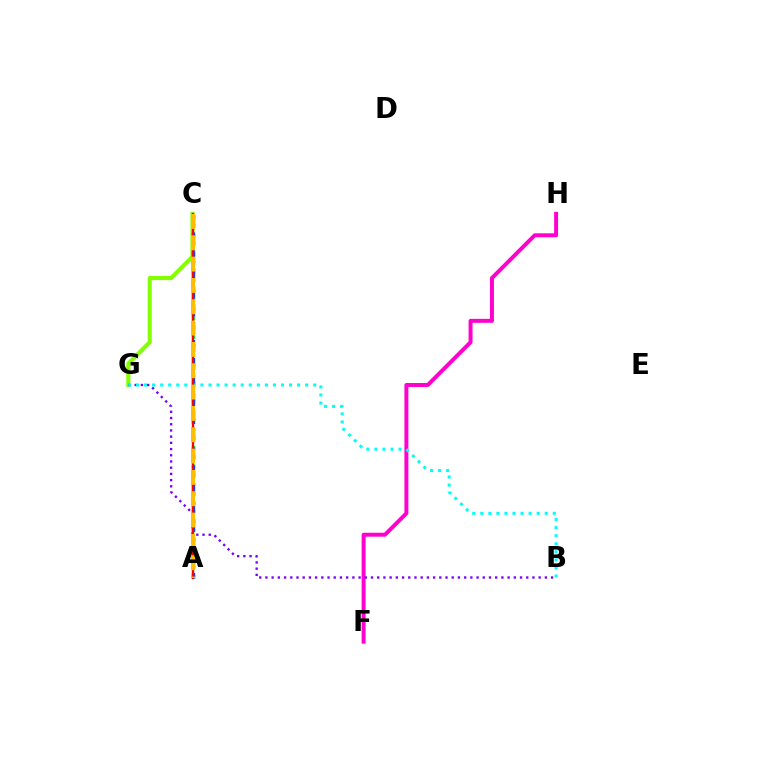{('C', 'G'): [{'color': '#84ff00', 'line_style': 'solid', 'thickness': 2.96}], ('A', 'C'): [{'color': '#00ff39', 'line_style': 'dotted', 'thickness': 2.51}, {'color': '#004bff', 'line_style': 'dashed', 'thickness': 2.43}, {'color': '#ff0000', 'line_style': 'solid', 'thickness': 1.67}, {'color': '#ffbd00', 'line_style': 'dashed', 'thickness': 2.9}], ('F', 'H'): [{'color': '#ff00cf', 'line_style': 'solid', 'thickness': 2.86}], ('B', 'G'): [{'color': '#7200ff', 'line_style': 'dotted', 'thickness': 1.69}, {'color': '#00fff6', 'line_style': 'dotted', 'thickness': 2.19}]}